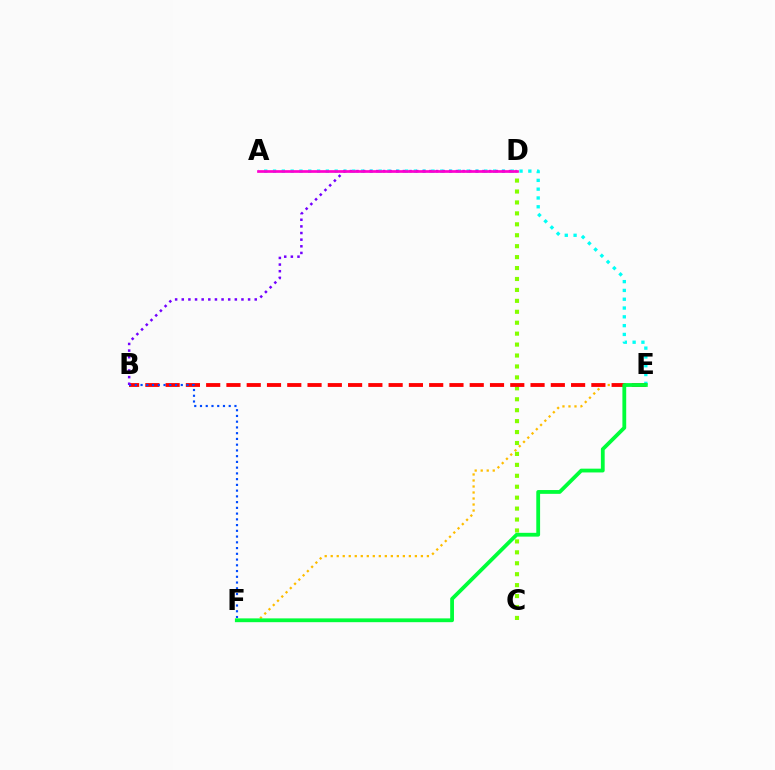{('A', 'E'): [{'color': '#00fff6', 'line_style': 'dotted', 'thickness': 2.39}], ('E', 'F'): [{'color': '#ffbd00', 'line_style': 'dotted', 'thickness': 1.63}, {'color': '#00ff39', 'line_style': 'solid', 'thickness': 2.73}], ('C', 'D'): [{'color': '#84ff00', 'line_style': 'dotted', 'thickness': 2.97}], ('B', 'E'): [{'color': '#ff0000', 'line_style': 'dashed', 'thickness': 2.75}], ('B', 'F'): [{'color': '#004bff', 'line_style': 'dotted', 'thickness': 1.56}], ('B', 'D'): [{'color': '#7200ff', 'line_style': 'dotted', 'thickness': 1.8}], ('A', 'D'): [{'color': '#ff00cf', 'line_style': 'solid', 'thickness': 1.95}]}